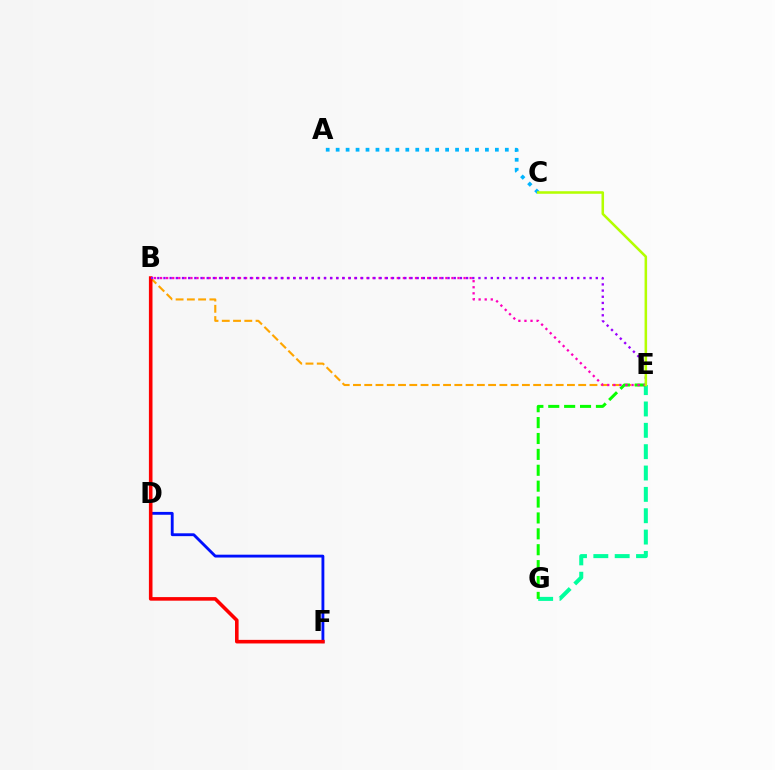{('B', 'E'): [{'color': '#ffa500', 'line_style': 'dashed', 'thickness': 1.53}, {'color': '#ff00bd', 'line_style': 'dotted', 'thickness': 1.65}, {'color': '#9b00ff', 'line_style': 'dotted', 'thickness': 1.68}], ('E', 'G'): [{'color': '#00ff9d', 'line_style': 'dashed', 'thickness': 2.9}, {'color': '#08ff00', 'line_style': 'dashed', 'thickness': 2.16}], ('D', 'F'): [{'color': '#0010ff', 'line_style': 'solid', 'thickness': 2.05}], ('B', 'F'): [{'color': '#ff0000', 'line_style': 'solid', 'thickness': 2.58}], ('A', 'C'): [{'color': '#00b5ff', 'line_style': 'dotted', 'thickness': 2.7}], ('C', 'E'): [{'color': '#b3ff00', 'line_style': 'solid', 'thickness': 1.83}]}